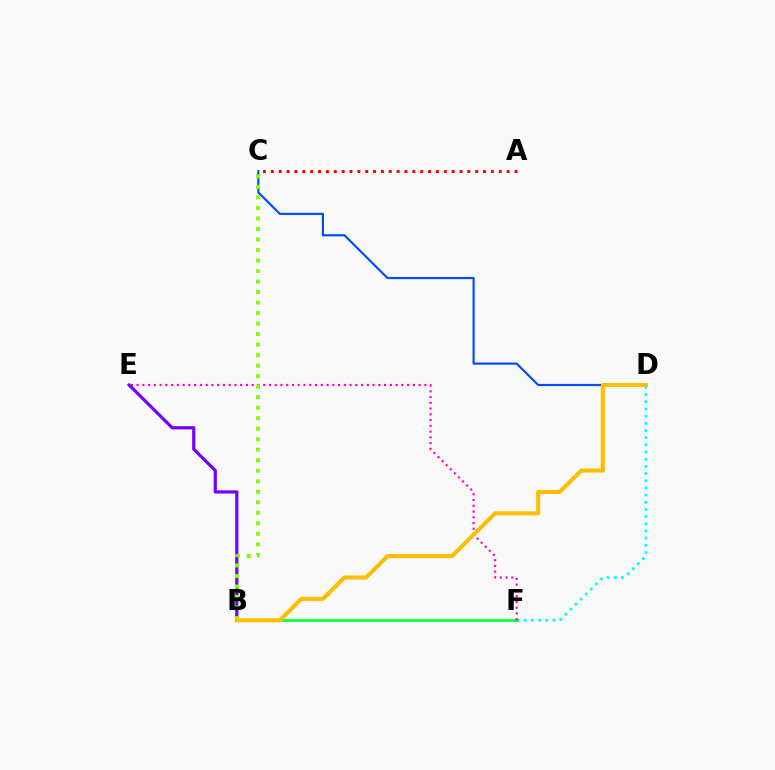{('D', 'F'): [{'color': '#00fff6', 'line_style': 'dotted', 'thickness': 1.95}], ('B', 'F'): [{'color': '#00ff39', 'line_style': 'solid', 'thickness': 1.87}], ('C', 'D'): [{'color': '#004bff', 'line_style': 'solid', 'thickness': 1.55}], ('A', 'C'): [{'color': '#ff0000', 'line_style': 'dotted', 'thickness': 2.14}], ('E', 'F'): [{'color': '#ff00cf', 'line_style': 'dotted', 'thickness': 1.56}], ('B', 'E'): [{'color': '#7200ff', 'line_style': 'solid', 'thickness': 2.29}], ('B', 'C'): [{'color': '#84ff00', 'line_style': 'dotted', 'thickness': 2.86}], ('B', 'D'): [{'color': '#ffbd00', 'line_style': 'solid', 'thickness': 2.94}]}